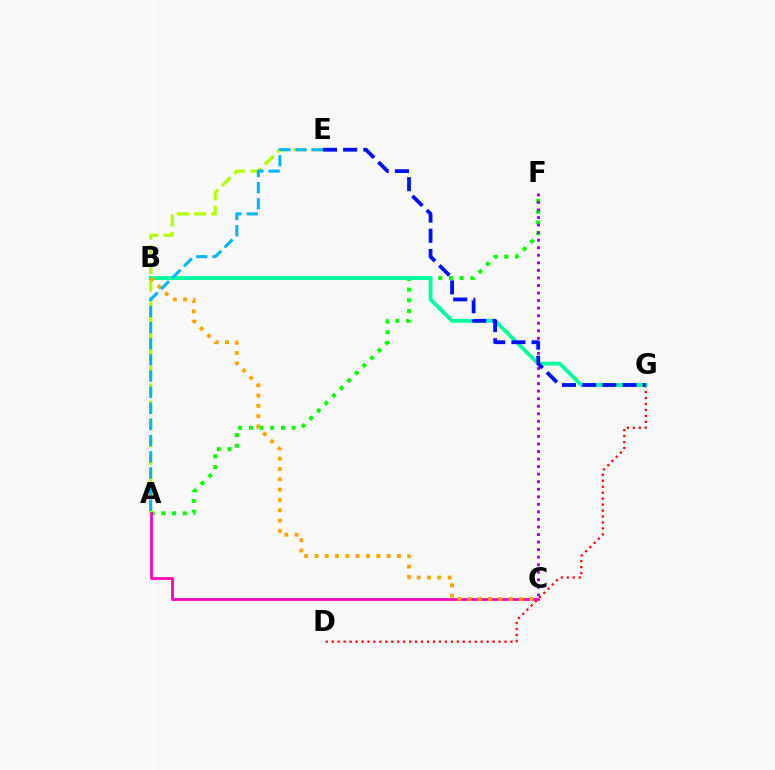{('A', 'F'): [{'color': '#08ff00', 'line_style': 'dotted', 'thickness': 2.91}], ('D', 'G'): [{'color': '#ff0000', 'line_style': 'dotted', 'thickness': 1.62}], ('B', 'G'): [{'color': '#00ff9d', 'line_style': 'solid', 'thickness': 2.75}], ('A', 'E'): [{'color': '#b3ff00', 'line_style': 'dashed', 'thickness': 2.35}, {'color': '#00b5ff', 'line_style': 'dashed', 'thickness': 2.19}], ('C', 'F'): [{'color': '#9b00ff', 'line_style': 'dotted', 'thickness': 2.05}], ('A', 'C'): [{'color': '#ff00bd', 'line_style': 'solid', 'thickness': 1.99}], ('E', 'G'): [{'color': '#0010ff', 'line_style': 'dashed', 'thickness': 2.74}], ('B', 'C'): [{'color': '#ffa500', 'line_style': 'dotted', 'thickness': 2.8}]}